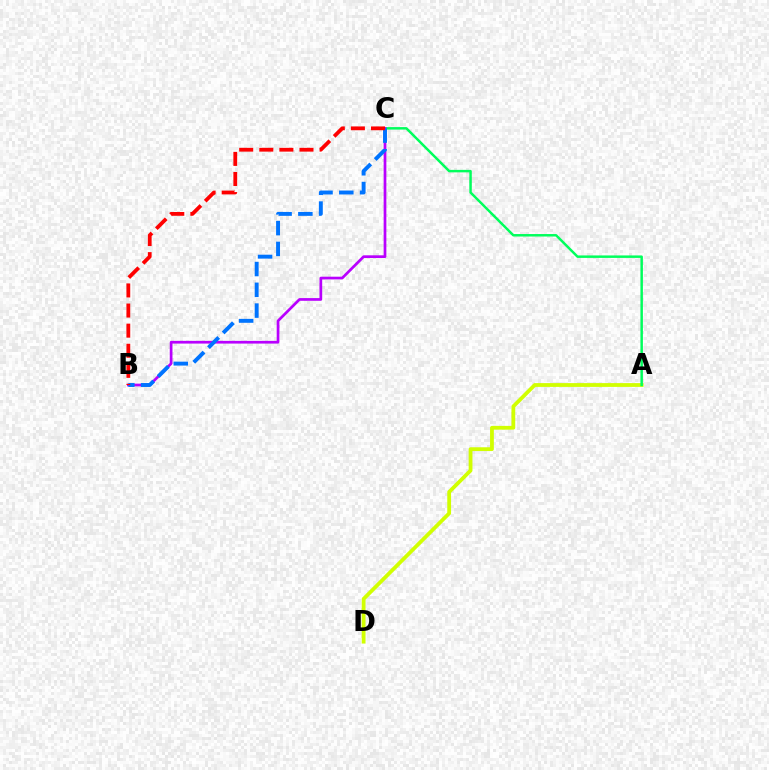{('A', 'D'): [{'color': '#d1ff00', 'line_style': 'solid', 'thickness': 2.73}], ('A', 'C'): [{'color': '#00ff5c', 'line_style': 'solid', 'thickness': 1.78}], ('B', 'C'): [{'color': '#b900ff', 'line_style': 'solid', 'thickness': 1.96}, {'color': '#0074ff', 'line_style': 'dashed', 'thickness': 2.82}, {'color': '#ff0000', 'line_style': 'dashed', 'thickness': 2.73}]}